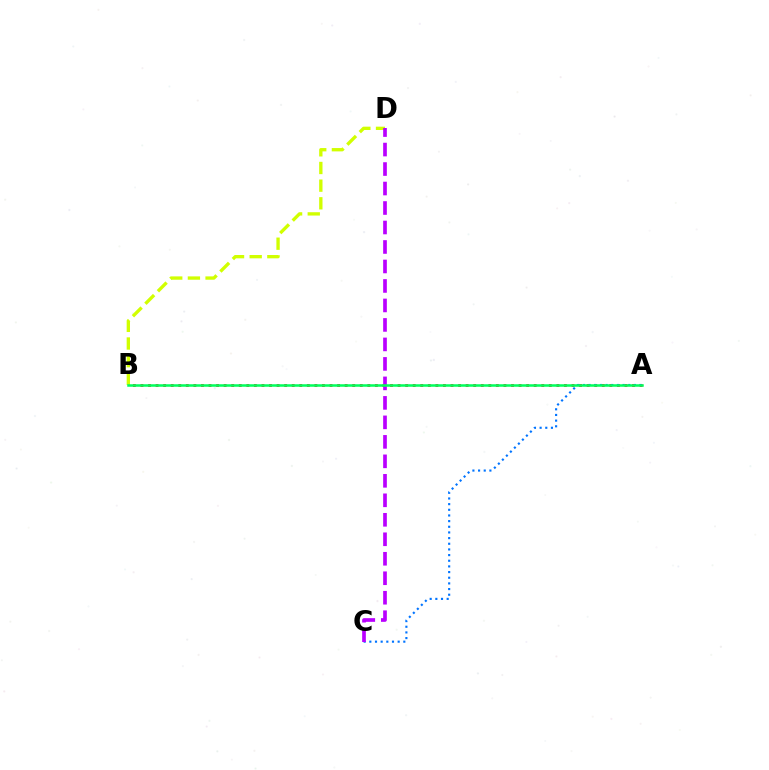{('A', 'B'): [{'color': '#ff0000', 'line_style': 'dotted', 'thickness': 2.05}, {'color': '#00ff5c', 'line_style': 'solid', 'thickness': 1.82}], ('A', 'C'): [{'color': '#0074ff', 'line_style': 'dotted', 'thickness': 1.54}], ('B', 'D'): [{'color': '#d1ff00', 'line_style': 'dashed', 'thickness': 2.4}], ('C', 'D'): [{'color': '#b900ff', 'line_style': 'dashed', 'thickness': 2.65}]}